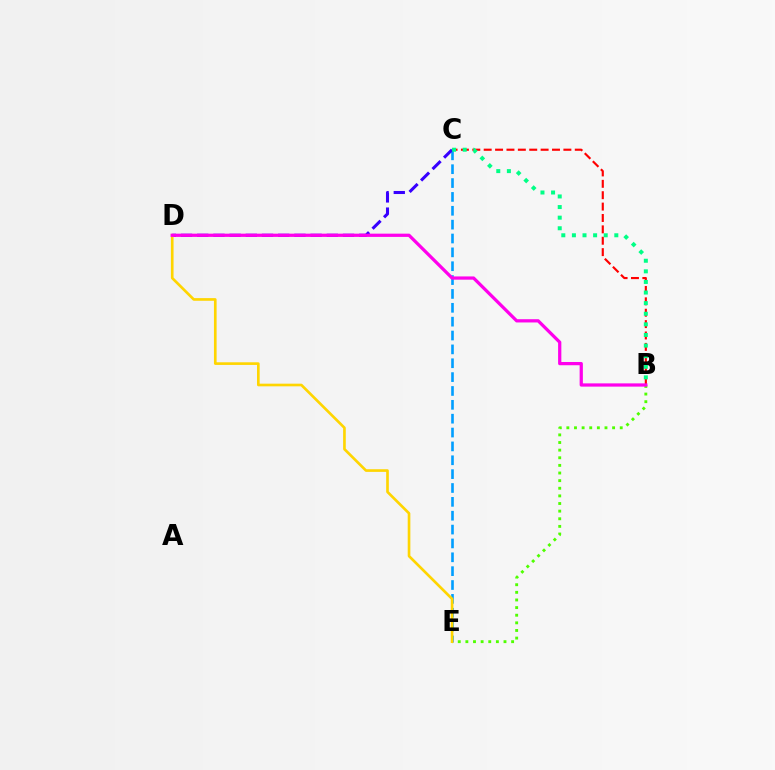{('B', 'C'): [{'color': '#ff0000', 'line_style': 'dashed', 'thickness': 1.55}, {'color': '#00ff86', 'line_style': 'dotted', 'thickness': 2.88}], ('C', 'E'): [{'color': '#009eff', 'line_style': 'dashed', 'thickness': 1.88}], ('C', 'D'): [{'color': '#3700ff', 'line_style': 'dashed', 'thickness': 2.2}], ('B', 'E'): [{'color': '#4fff00', 'line_style': 'dotted', 'thickness': 2.07}], ('D', 'E'): [{'color': '#ffd500', 'line_style': 'solid', 'thickness': 1.91}], ('B', 'D'): [{'color': '#ff00ed', 'line_style': 'solid', 'thickness': 2.34}]}